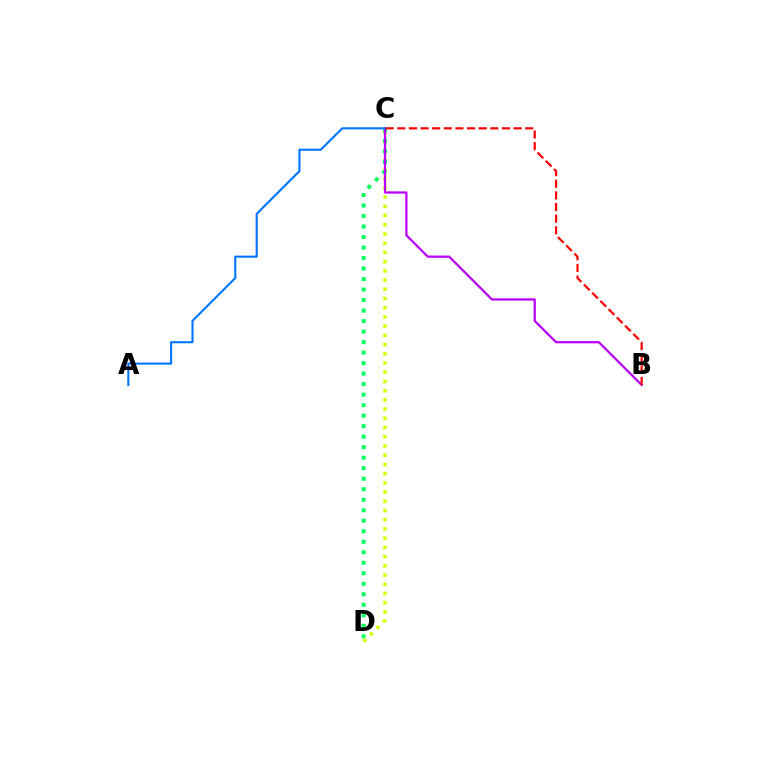{('C', 'D'): [{'color': '#d1ff00', 'line_style': 'dotted', 'thickness': 2.5}, {'color': '#00ff5c', 'line_style': 'dotted', 'thickness': 2.85}], ('B', 'C'): [{'color': '#b900ff', 'line_style': 'solid', 'thickness': 1.61}, {'color': '#ff0000', 'line_style': 'dashed', 'thickness': 1.58}], ('A', 'C'): [{'color': '#0074ff', 'line_style': 'solid', 'thickness': 1.5}]}